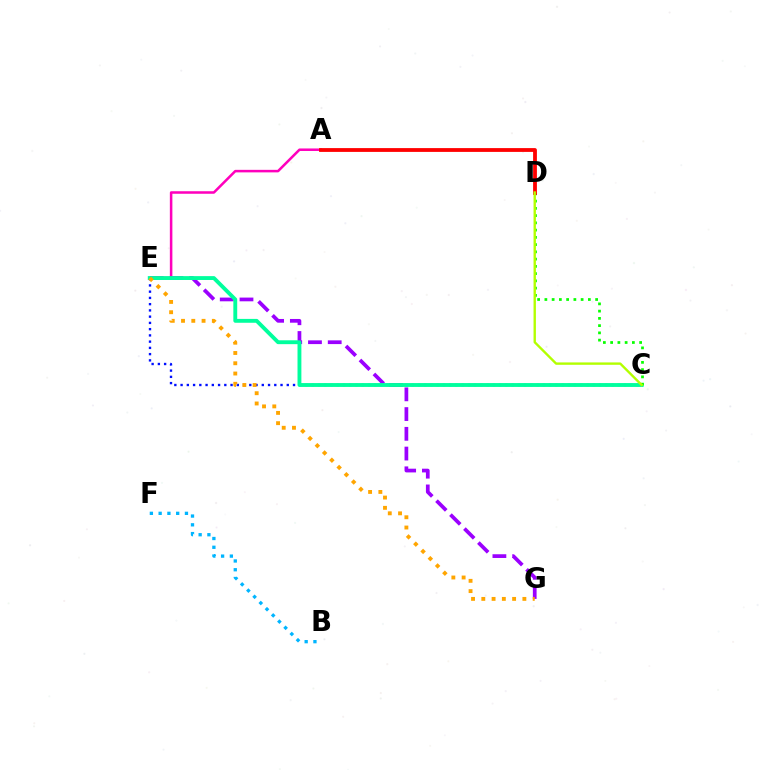{('C', 'E'): [{'color': '#0010ff', 'line_style': 'dotted', 'thickness': 1.7}, {'color': '#00ff9d', 'line_style': 'solid', 'thickness': 2.78}], ('E', 'G'): [{'color': '#9b00ff', 'line_style': 'dashed', 'thickness': 2.68}, {'color': '#ffa500', 'line_style': 'dotted', 'thickness': 2.79}], ('A', 'E'): [{'color': '#ff00bd', 'line_style': 'solid', 'thickness': 1.82}], ('C', 'D'): [{'color': '#08ff00', 'line_style': 'dotted', 'thickness': 1.97}, {'color': '#b3ff00', 'line_style': 'solid', 'thickness': 1.71}], ('A', 'D'): [{'color': '#ff0000', 'line_style': 'solid', 'thickness': 2.74}], ('B', 'F'): [{'color': '#00b5ff', 'line_style': 'dotted', 'thickness': 2.38}]}